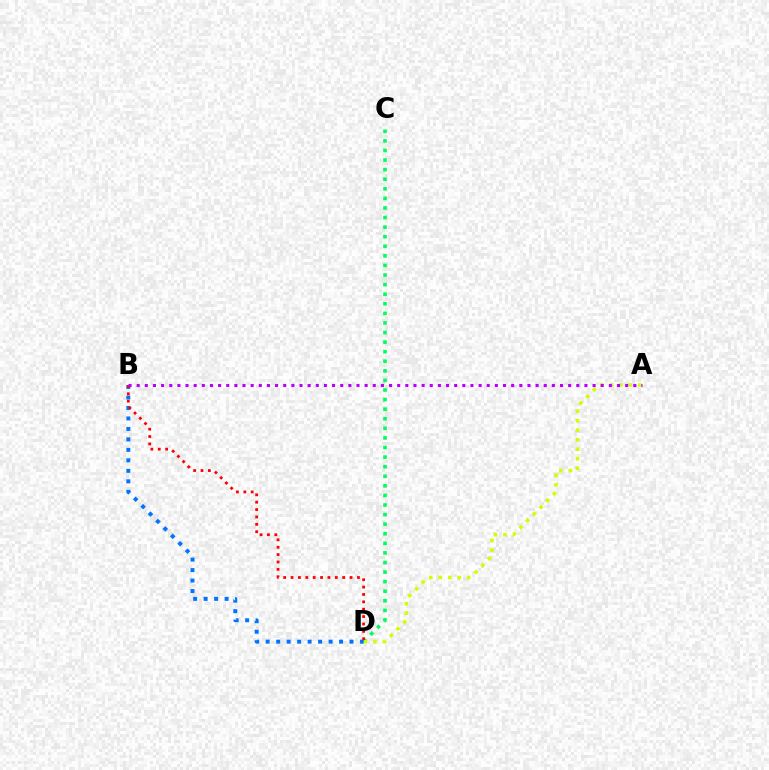{('C', 'D'): [{'color': '#00ff5c', 'line_style': 'dotted', 'thickness': 2.6}], ('A', 'D'): [{'color': '#d1ff00', 'line_style': 'dotted', 'thickness': 2.58}], ('B', 'D'): [{'color': '#0074ff', 'line_style': 'dotted', 'thickness': 2.85}, {'color': '#ff0000', 'line_style': 'dotted', 'thickness': 2.0}], ('A', 'B'): [{'color': '#b900ff', 'line_style': 'dotted', 'thickness': 2.21}]}